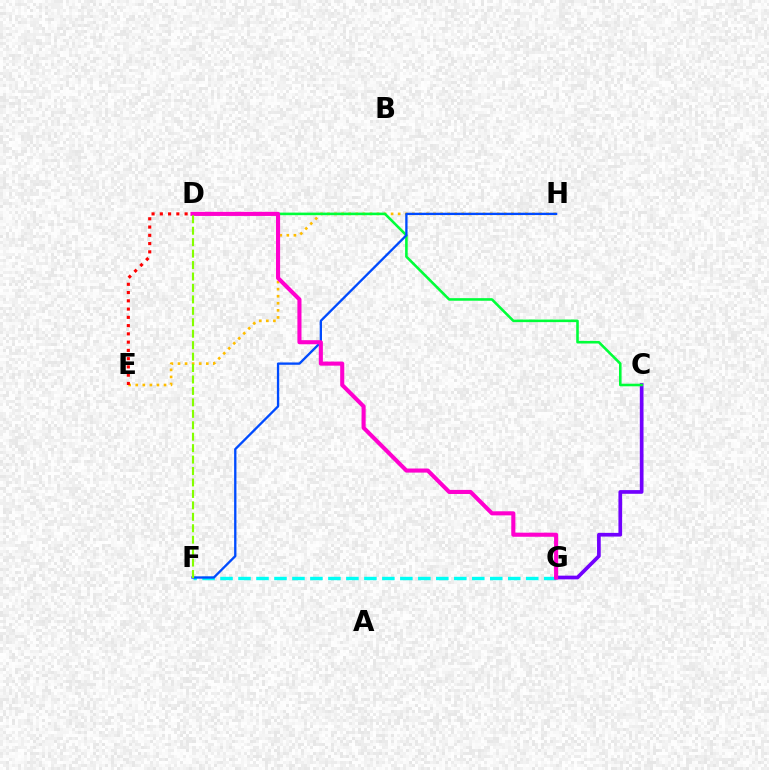{('F', 'G'): [{'color': '#00fff6', 'line_style': 'dashed', 'thickness': 2.44}], ('C', 'G'): [{'color': '#7200ff', 'line_style': 'solid', 'thickness': 2.66}], ('E', 'H'): [{'color': '#ffbd00', 'line_style': 'dotted', 'thickness': 1.92}], ('C', 'D'): [{'color': '#00ff39', 'line_style': 'solid', 'thickness': 1.86}], ('F', 'H'): [{'color': '#004bff', 'line_style': 'solid', 'thickness': 1.67}], ('D', 'E'): [{'color': '#ff0000', 'line_style': 'dotted', 'thickness': 2.24}], ('D', 'G'): [{'color': '#ff00cf', 'line_style': 'solid', 'thickness': 2.94}], ('D', 'F'): [{'color': '#84ff00', 'line_style': 'dashed', 'thickness': 1.55}]}